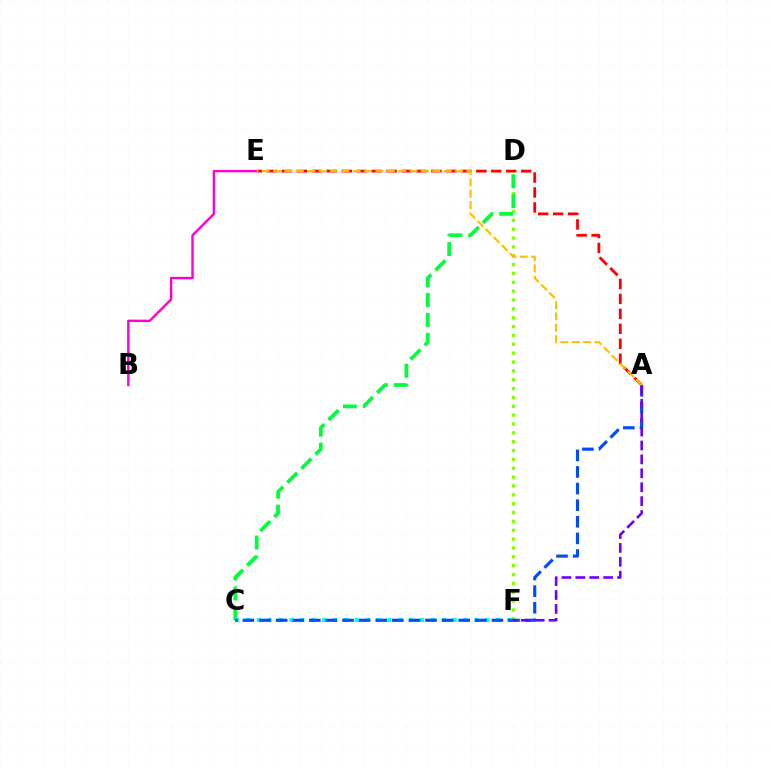{('D', 'F'): [{'color': '#84ff00', 'line_style': 'dotted', 'thickness': 2.41}], ('C', 'D'): [{'color': '#00ff39', 'line_style': 'dashed', 'thickness': 2.71}], ('C', 'F'): [{'color': '#00fff6', 'line_style': 'dotted', 'thickness': 2.96}], ('A', 'E'): [{'color': '#ff0000', 'line_style': 'dashed', 'thickness': 2.03}, {'color': '#ffbd00', 'line_style': 'dashed', 'thickness': 1.55}], ('A', 'C'): [{'color': '#004bff', 'line_style': 'dashed', 'thickness': 2.26}], ('A', 'F'): [{'color': '#7200ff', 'line_style': 'dashed', 'thickness': 1.89}], ('B', 'E'): [{'color': '#ff00cf', 'line_style': 'solid', 'thickness': 1.72}]}